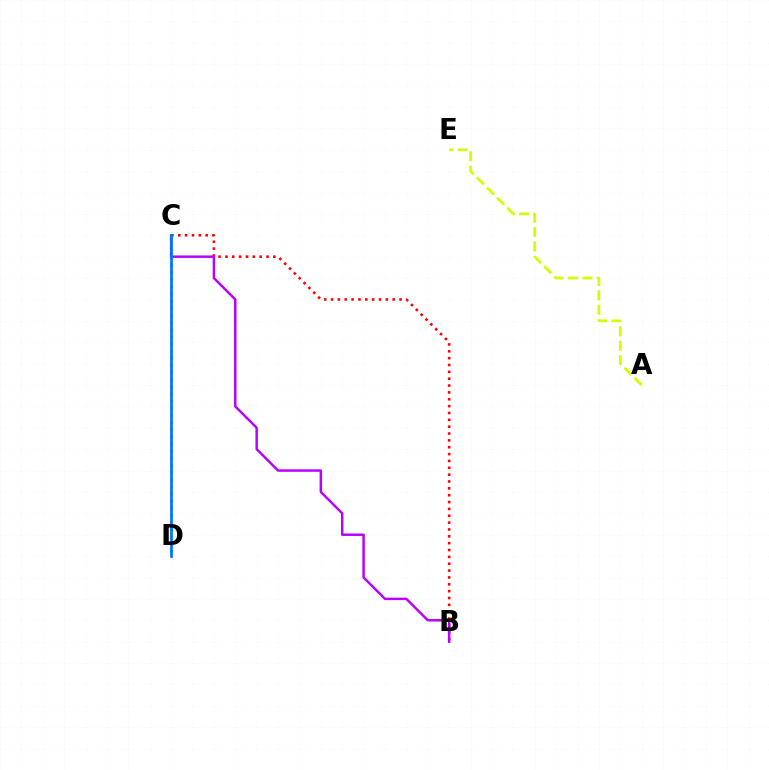{('B', 'C'): [{'color': '#ff0000', 'line_style': 'dotted', 'thickness': 1.86}, {'color': '#b900ff', 'line_style': 'solid', 'thickness': 1.77}], ('C', 'D'): [{'color': '#00ff5c', 'line_style': 'dotted', 'thickness': 1.94}, {'color': '#0074ff', 'line_style': 'solid', 'thickness': 1.97}], ('A', 'E'): [{'color': '#d1ff00', 'line_style': 'dashed', 'thickness': 1.95}]}